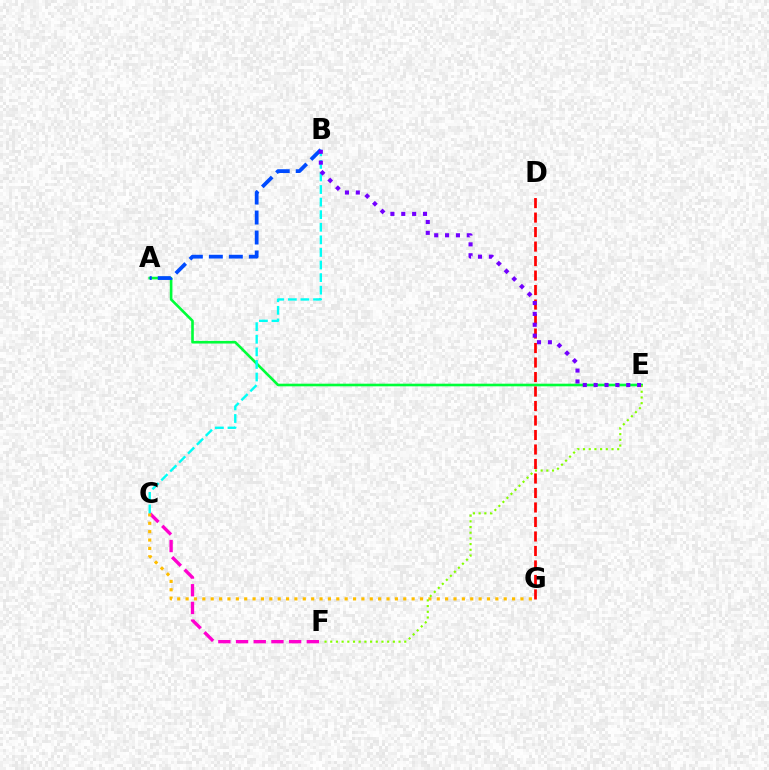{('C', 'F'): [{'color': '#ff00cf', 'line_style': 'dashed', 'thickness': 2.4}], ('A', 'E'): [{'color': '#00ff39', 'line_style': 'solid', 'thickness': 1.89}], ('C', 'G'): [{'color': '#ffbd00', 'line_style': 'dotted', 'thickness': 2.27}], ('A', 'B'): [{'color': '#004bff', 'line_style': 'dashed', 'thickness': 2.72}], ('D', 'G'): [{'color': '#ff0000', 'line_style': 'dashed', 'thickness': 1.97}], ('B', 'C'): [{'color': '#00fff6', 'line_style': 'dashed', 'thickness': 1.71}], ('E', 'F'): [{'color': '#84ff00', 'line_style': 'dotted', 'thickness': 1.55}], ('B', 'E'): [{'color': '#7200ff', 'line_style': 'dotted', 'thickness': 2.95}]}